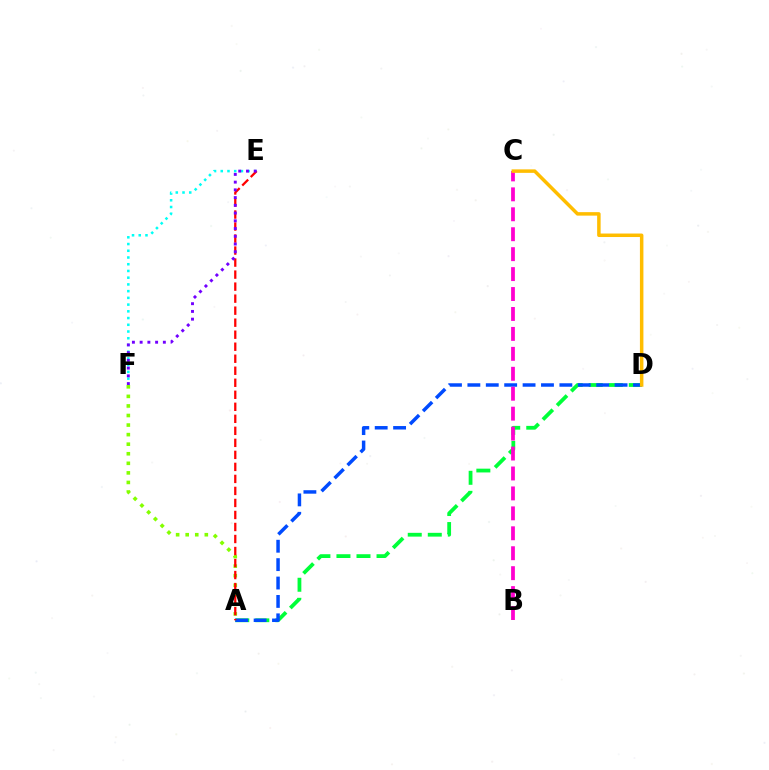{('A', 'D'): [{'color': '#00ff39', 'line_style': 'dashed', 'thickness': 2.72}, {'color': '#004bff', 'line_style': 'dashed', 'thickness': 2.5}], ('E', 'F'): [{'color': '#00fff6', 'line_style': 'dotted', 'thickness': 1.83}, {'color': '#7200ff', 'line_style': 'dotted', 'thickness': 2.1}], ('B', 'C'): [{'color': '#ff00cf', 'line_style': 'dashed', 'thickness': 2.71}], ('C', 'D'): [{'color': '#ffbd00', 'line_style': 'solid', 'thickness': 2.51}], ('A', 'F'): [{'color': '#84ff00', 'line_style': 'dotted', 'thickness': 2.6}], ('A', 'E'): [{'color': '#ff0000', 'line_style': 'dashed', 'thickness': 1.63}]}